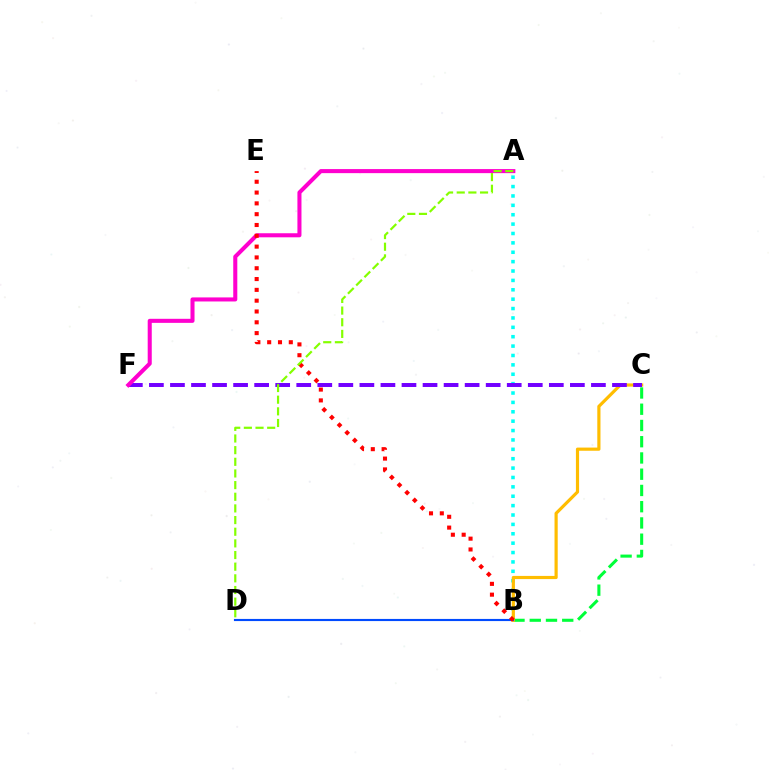{('B', 'C'): [{'color': '#00ff39', 'line_style': 'dashed', 'thickness': 2.21}, {'color': '#ffbd00', 'line_style': 'solid', 'thickness': 2.29}], ('A', 'B'): [{'color': '#00fff6', 'line_style': 'dotted', 'thickness': 2.55}], ('C', 'F'): [{'color': '#7200ff', 'line_style': 'dashed', 'thickness': 2.86}], ('B', 'D'): [{'color': '#004bff', 'line_style': 'solid', 'thickness': 1.54}], ('A', 'F'): [{'color': '#ff00cf', 'line_style': 'solid', 'thickness': 2.92}], ('B', 'E'): [{'color': '#ff0000', 'line_style': 'dotted', 'thickness': 2.94}], ('A', 'D'): [{'color': '#84ff00', 'line_style': 'dashed', 'thickness': 1.58}]}